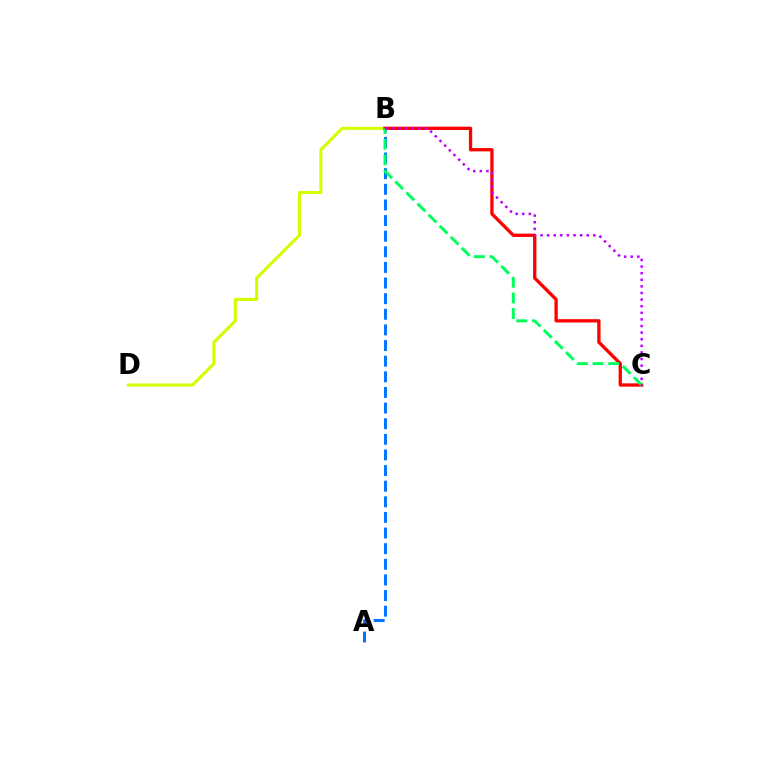{('A', 'B'): [{'color': '#0074ff', 'line_style': 'dashed', 'thickness': 2.12}], ('B', 'D'): [{'color': '#d1ff00', 'line_style': 'solid', 'thickness': 2.21}], ('B', 'C'): [{'color': '#ff0000', 'line_style': 'solid', 'thickness': 2.38}, {'color': '#00ff5c', 'line_style': 'dashed', 'thickness': 2.13}, {'color': '#b900ff', 'line_style': 'dotted', 'thickness': 1.79}]}